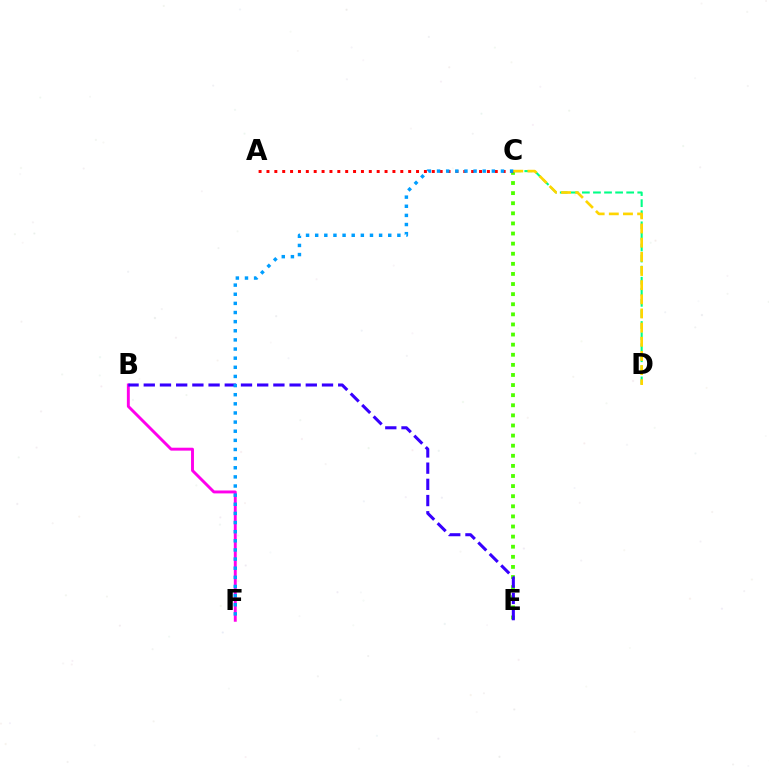{('B', 'F'): [{'color': '#ff00ed', 'line_style': 'solid', 'thickness': 2.1}], ('C', 'D'): [{'color': '#00ff86', 'line_style': 'dashed', 'thickness': 1.5}, {'color': '#ffd500', 'line_style': 'dashed', 'thickness': 1.92}], ('C', 'E'): [{'color': '#4fff00', 'line_style': 'dotted', 'thickness': 2.74}], ('A', 'C'): [{'color': '#ff0000', 'line_style': 'dotted', 'thickness': 2.14}], ('B', 'E'): [{'color': '#3700ff', 'line_style': 'dashed', 'thickness': 2.2}], ('C', 'F'): [{'color': '#009eff', 'line_style': 'dotted', 'thickness': 2.48}]}